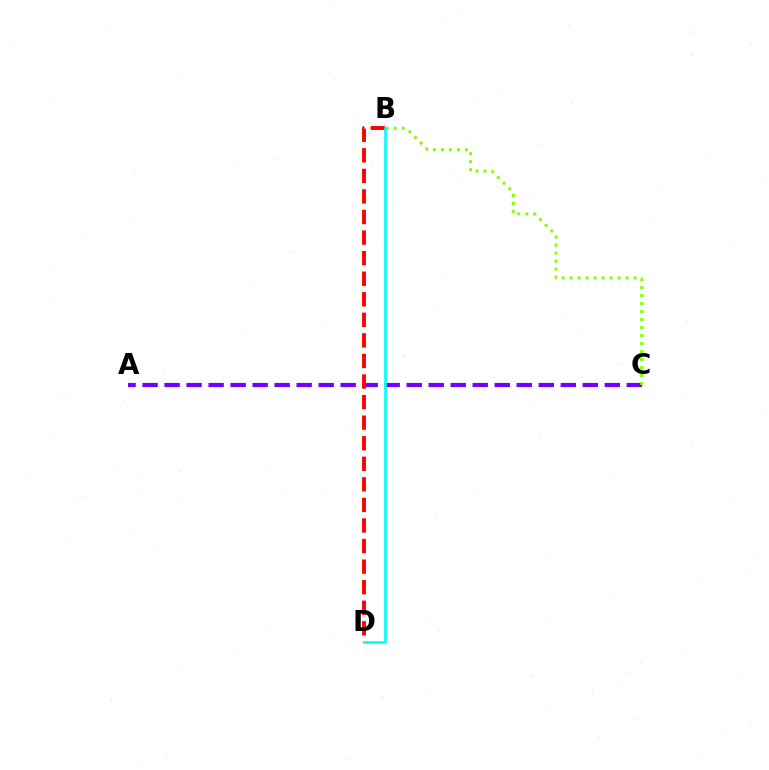{('A', 'C'): [{'color': '#7200ff', 'line_style': 'dashed', 'thickness': 2.99}], ('B', 'C'): [{'color': '#84ff00', 'line_style': 'dotted', 'thickness': 2.17}], ('B', 'D'): [{'color': '#ff0000', 'line_style': 'dashed', 'thickness': 2.79}, {'color': '#00fff6', 'line_style': 'solid', 'thickness': 1.9}]}